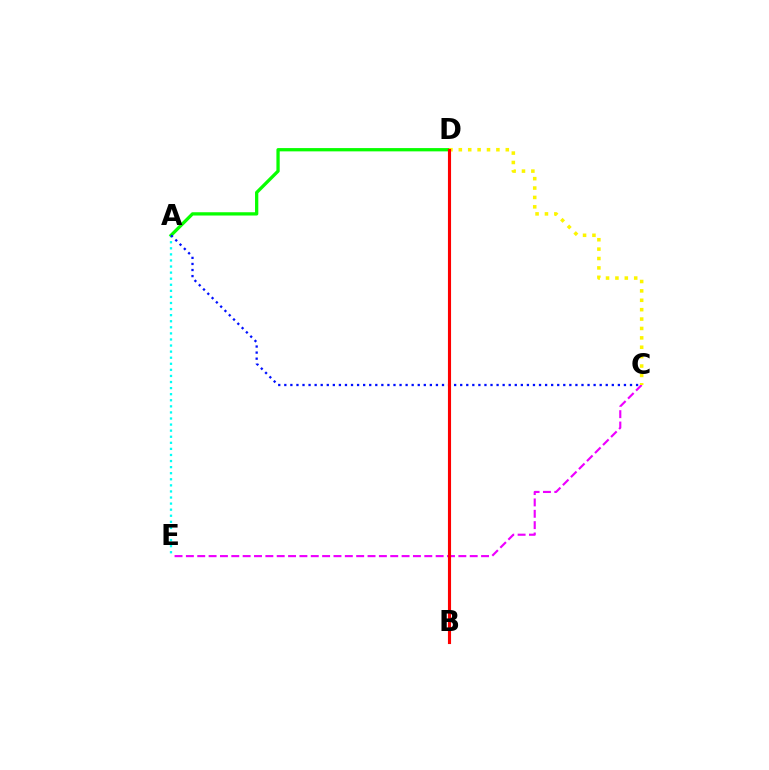{('A', 'E'): [{'color': '#00fff6', 'line_style': 'dotted', 'thickness': 1.65}], ('C', 'E'): [{'color': '#ee00ff', 'line_style': 'dashed', 'thickness': 1.54}], ('A', 'D'): [{'color': '#08ff00', 'line_style': 'solid', 'thickness': 2.36}], ('A', 'C'): [{'color': '#0010ff', 'line_style': 'dotted', 'thickness': 1.65}], ('C', 'D'): [{'color': '#fcf500', 'line_style': 'dotted', 'thickness': 2.55}], ('B', 'D'): [{'color': '#ff0000', 'line_style': 'solid', 'thickness': 2.25}]}